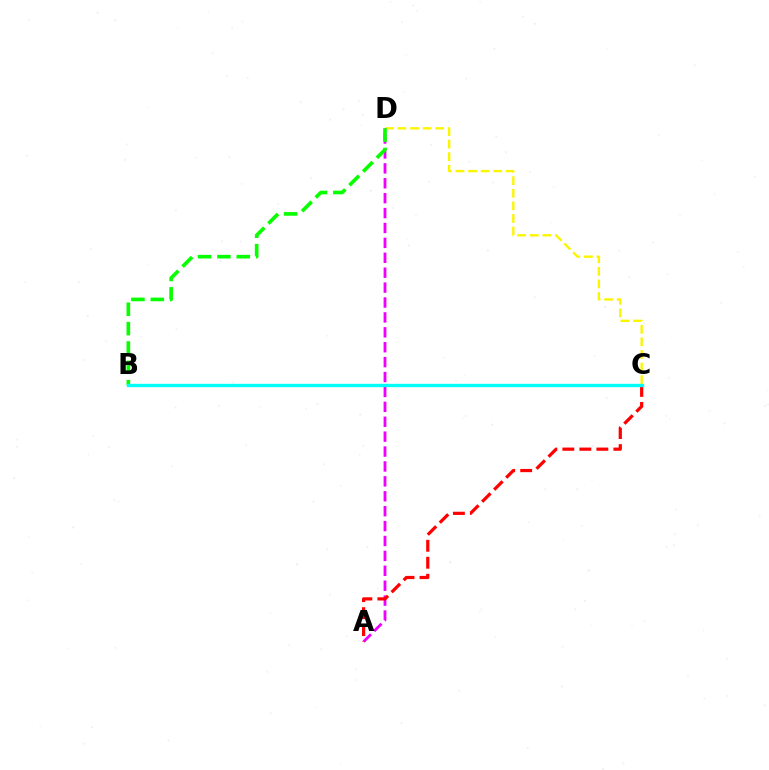{('B', 'C'): [{'color': '#0010ff', 'line_style': 'dashed', 'thickness': 2.08}, {'color': '#00fff6', 'line_style': 'solid', 'thickness': 2.41}], ('C', 'D'): [{'color': '#fcf500', 'line_style': 'dashed', 'thickness': 1.71}], ('A', 'D'): [{'color': '#ee00ff', 'line_style': 'dashed', 'thickness': 2.02}], ('A', 'C'): [{'color': '#ff0000', 'line_style': 'dashed', 'thickness': 2.31}], ('B', 'D'): [{'color': '#08ff00', 'line_style': 'dashed', 'thickness': 2.63}]}